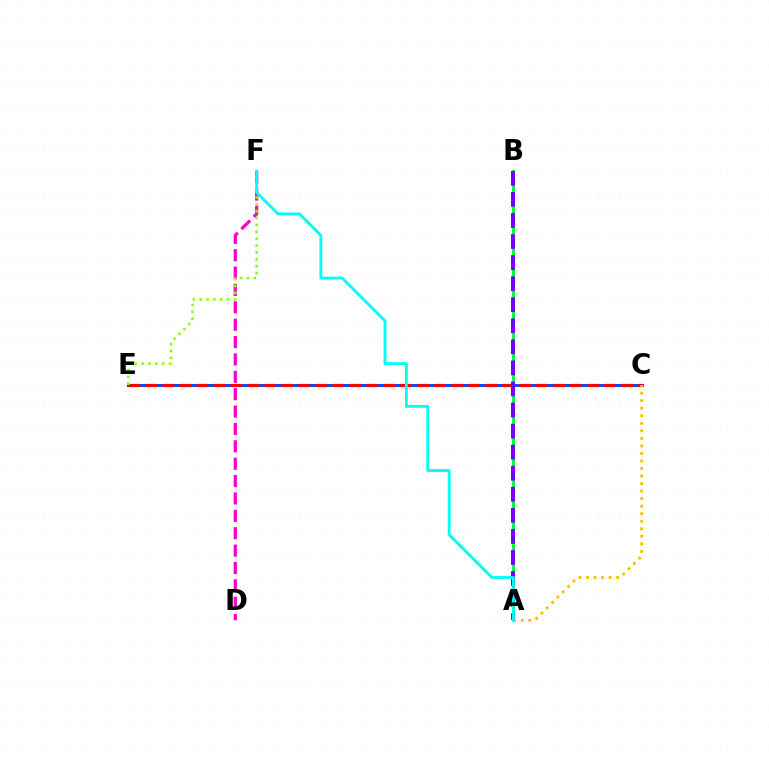{('A', 'B'): [{'color': '#00ff39', 'line_style': 'solid', 'thickness': 2.15}, {'color': '#7200ff', 'line_style': 'dashed', 'thickness': 2.86}], ('C', 'E'): [{'color': '#004bff', 'line_style': 'solid', 'thickness': 2.14}, {'color': '#ff0000', 'line_style': 'dashed', 'thickness': 2.31}], ('D', 'F'): [{'color': '#ff00cf', 'line_style': 'dashed', 'thickness': 2.36}], ('E', 'F'): [{'color': '#84ff00', 'line_style': 'dotted', 'thickness': 1.86}], ('A', 'C'): [{'color': '#ffbd00', 'line_style': 'dotted', 'thickness': 2.05}], ('A', 'F'): [{'color': '#00fff6', 'line_style': 'solid', 'thickness': 2.05}]}